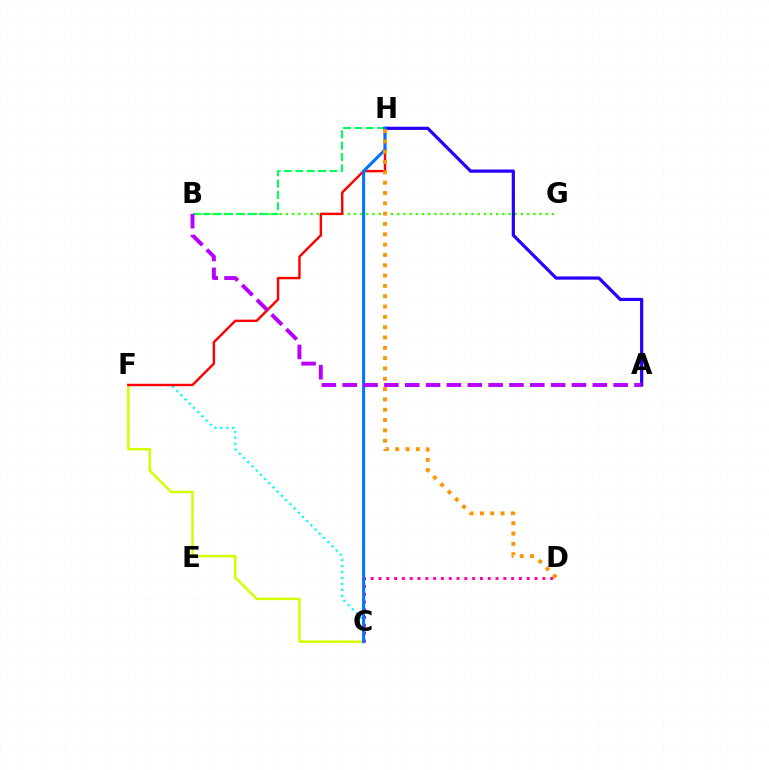{('B', 'G'): [{'color': '#3dff00', 'line_style': 'dotted', 'thickness': 1.68}], ('B', 'H'): [{'color': '#00ff5c', 'line_style': 'dashed', 'thickness': 1.54}], ('C', 'D'): [{'color': '#ff00ac', 'line_style': 'dotted', 'thickness': 2.12}], ('C', 'F'): [{'color': '#d1ff00', 'line_style': 'solid', 'thickness': 1.79}, {'color': '#00fff6', 'line_style': 'dotted', 'thickness': 1.62}], ('F', 'H'): [{'color': '#ff0000', 'line_style': 'solid', 'thickness': 1.74}], ('A', 'H'): [{'color': '#2500ff', 'line_style': 'solid', 'thickness': 2.31}], ('C', 'H'): [{'color': '#0074ff', 'line_style': 'solid', 'thickness': 2.18}], ('D', 'H'): [{'color': '#ff9400', 'line_style': 'dotted', 'thickness': 2.8}], ('A', 'B'): [{'color': '#b900ff', 'line_style': 'dashed', 'thickness': 2.83}]}